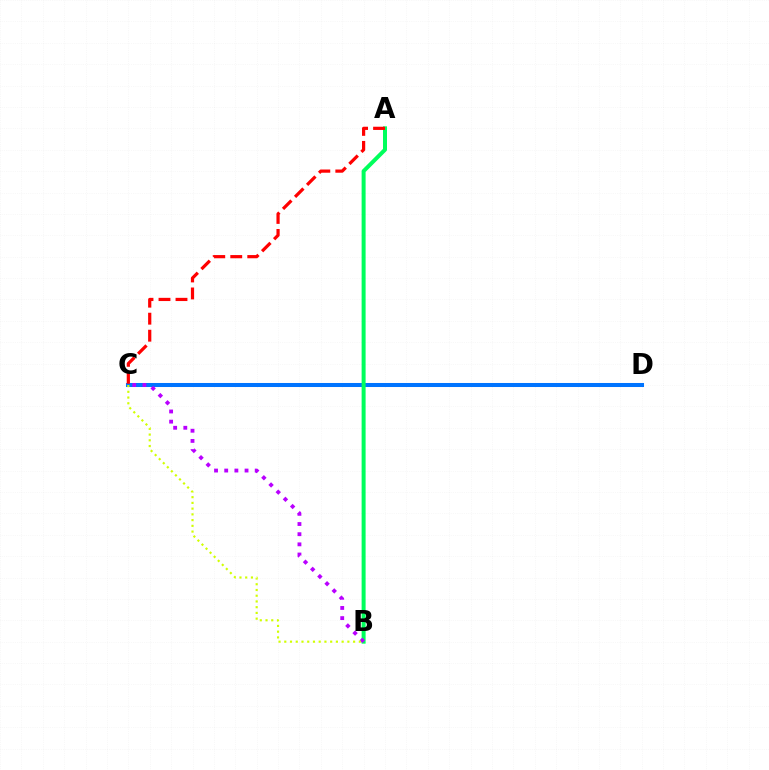{('C', 'D'): [{'color': '#0074ff', 'line_style': 'solid', 'thickness': 2.9}], ('A', 'B'): [{'color': '#00ff5c', 'line_style': 'solid', 'thickness': 2.87}], ('B', 'C'): [{'color': '#b900ff', 'line_style': 'dotted', 'thickness': 2.76}, {'color': '#d1ff00', 'line_style': 'dotted', 'thickness': 1.56}], ('A', 'C'): [{'color': '#ff0000', 'line_style': 'dashed', 'thickness': 2.31}]}